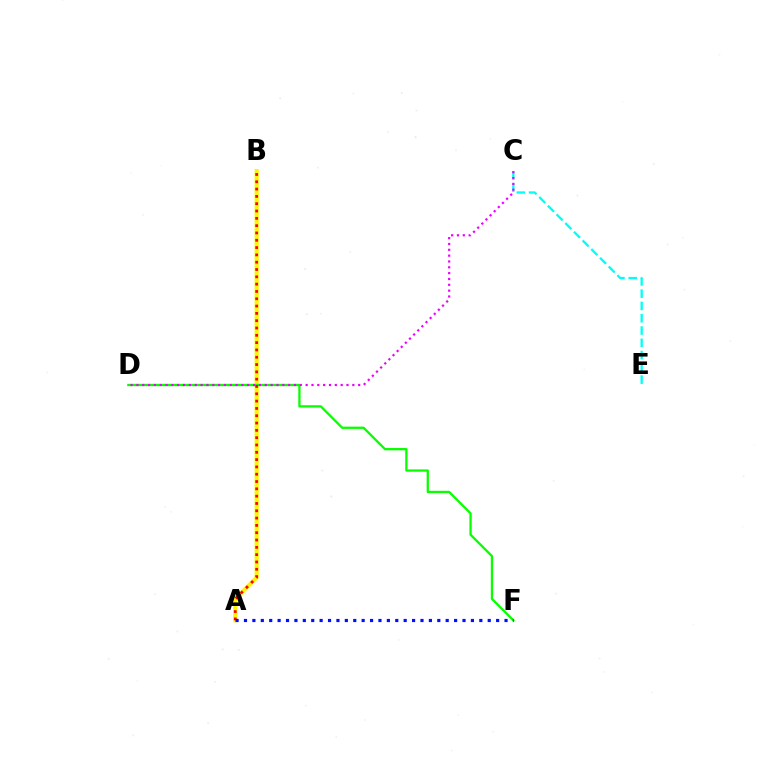{('C', 'E'): [{'color': '#00fff6', 'line_style': 'dashed', 'thickness': 1.67}], ('A', 'B'): [{'color': '#fcf500', 'line_style': 'solid', 'thickness': 2.96}, {'color': '#ff0000', 'line_style': 'dotted', 'thickness': 1.99}], ('D', 'F'): [{'color': '#08ff00', 'line_style': 'solid', 'thickness': 1.65}], ('C', 'D'): [{'color': '#ee00ff', 'line_style': 'dotted', 'thickness': 1.59}], ('A', 'F'): [{'color': '#0010ff', 'line_style': 'dotted', 'thickness': 2.28}]}